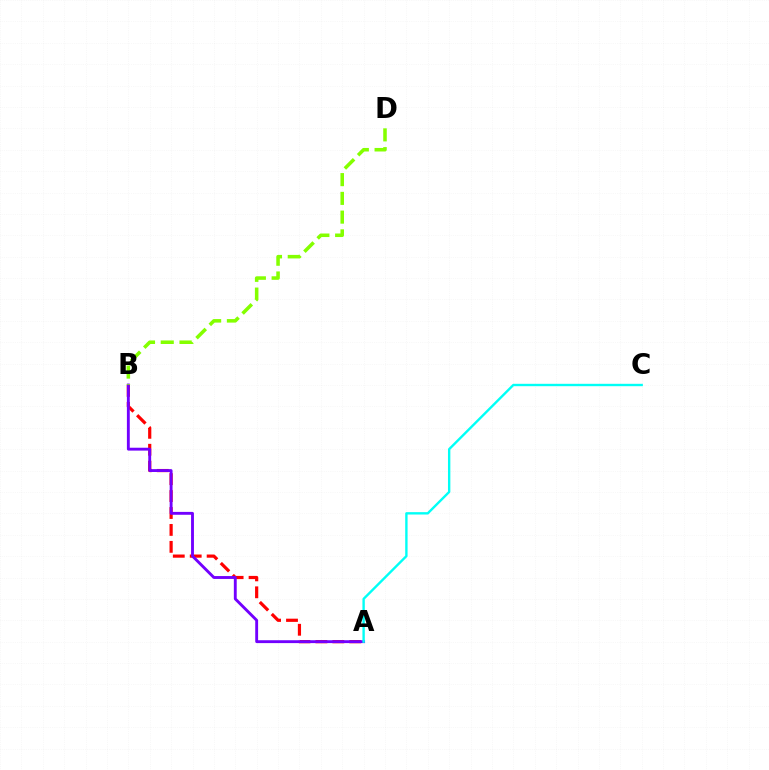{('A', 'B'): [{'color': '#ff0000', 'line_style': 'dashed', 'thickness': 2.3}, {'color': '#7200ff', 'line_style': 'solid', 'thickness': 2.07}], ('A', 'C'): [{'color': '#00fff6', 'line_style': 'solid', 'thickness': 1.71}], ('B', 'D'): [{'color': '#84ff00', 'line_style': 'dashed', 'thickness': 2.55}]}